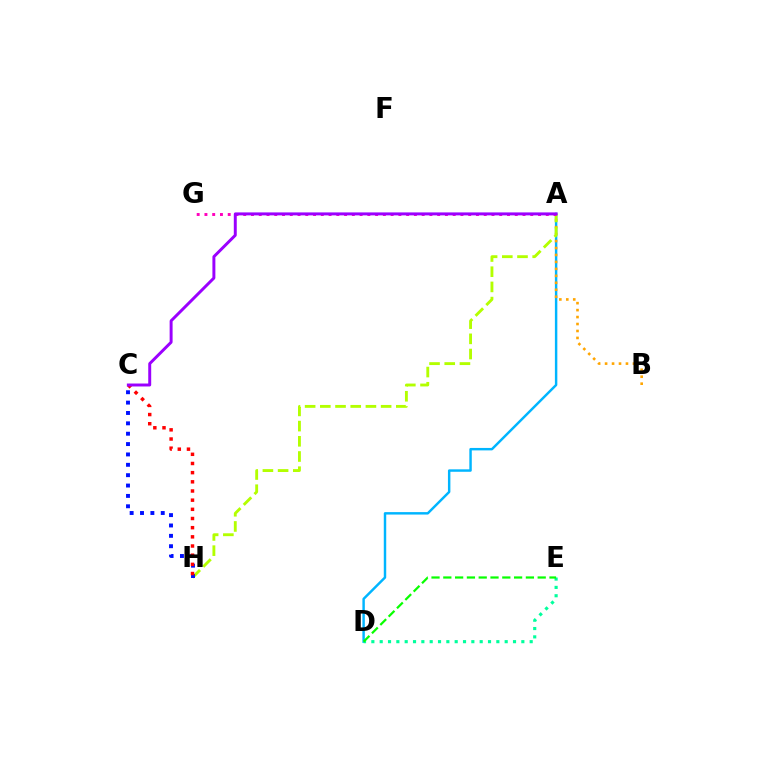{('A', 'D'): [{'color': '#00b5ff', 'line_style': 'solid', 'thickness': 1.76}], ('A', 'B'): [{'color': '#ffa500', 'line_style': 'dotted', 'thickness': 1.89}], ('D', 'E'): [{'color': '#00ff9d', 'line_style': 'dotted', 'thickness': 2.26}, {'color': '#08ff00', 'line_style': 'dashed', 'thickness': 1.6}], ('A', 'H'): [{'color': '#b3ff00', 'line_style': 'dashed', 'thickness': 2.06}], ('A', 'G'): [{'color': '#ff00bd', 'line_style': 'dotted', 'thickness': 2.11}], ('C', 'H'): [{'color': '#0010ff', 'line_style': 'dotted', 'thickness': 2.82}, {'color': '#ff0000', 'line_style': 'dotted', 'thickness': 2.49}], ('A', 'C'): [{'color': '#9b00ff', 'line_style': 'solid', 'thickness': 2.13}]}